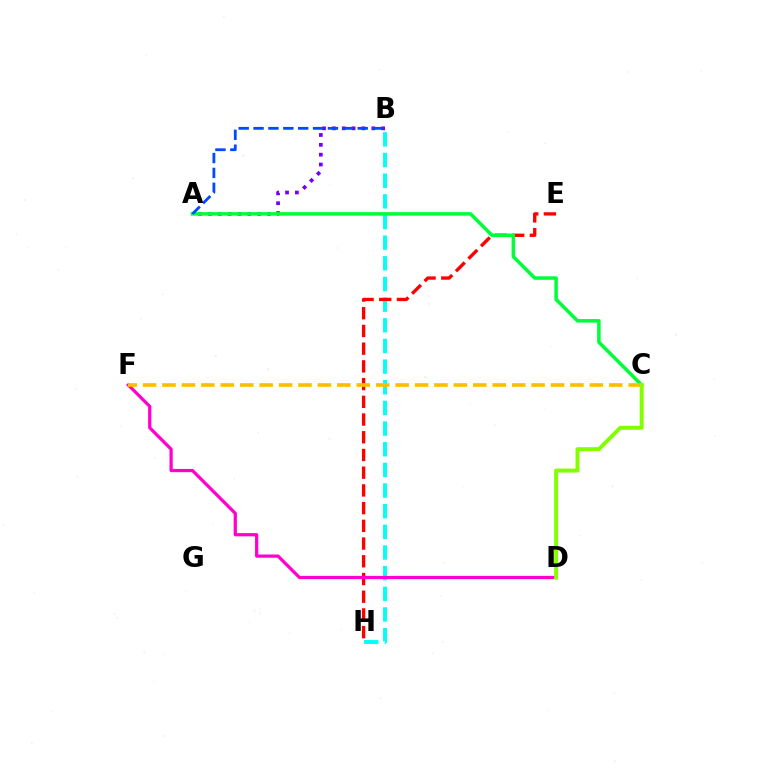{('B', 'H'): [{'color': '#00fff6', 'line_style': 'dashed', 'thickness': 2.81}], ('E', 'H'): [{'color': '#ff0000', 'line_style': 'dashed', 'thickness': 2.41}], ('A', 'B'): [{'color': '#7200ff', 'line_style': 'dotted', 'thickness': 2.68}, {'color': '#004bff', 'line_style': 'dashed', 'thickness': 2.02}], ('A', 'C'): [{'color': '#00ff39', 'line_style': 'solid', 'thickness': 2.53}], ('D', 'F'): [{'color': '#ff00cf', 'line_style': 'solid', 'thickness': 2.33}], ('C', 'F'): [{'color': '#ffbd00', 'line_style': 'dashed', 'thickness': 2.64}], ('C', 'D'): [{'color': '#84ff00', 'line_style': 'solid', 'thickness': 2.87}]}